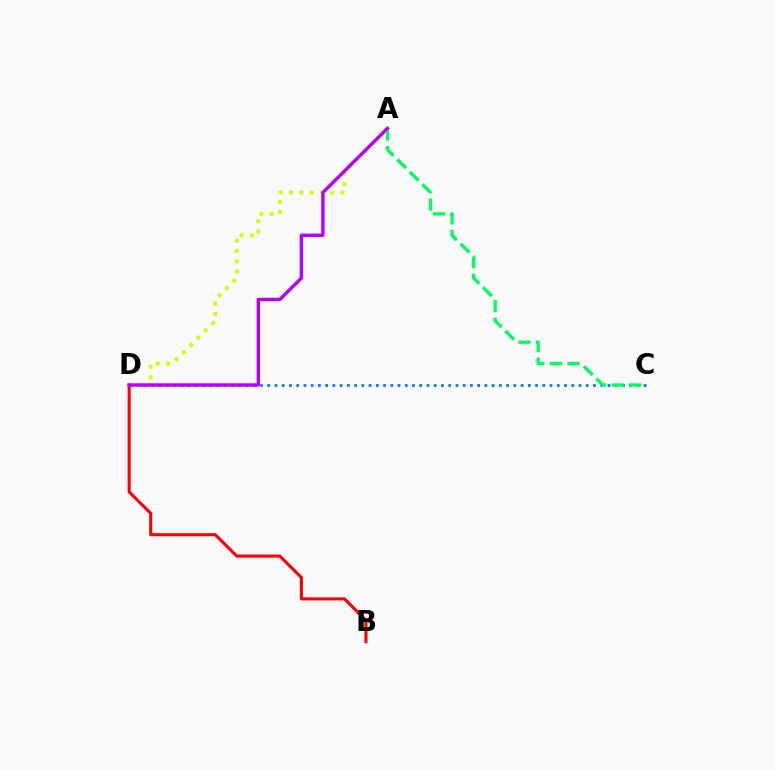{('C', 'D'): [{'color': '#0074ff', 'line_style': 'dotted', 'thickness': 1.97}], ('B', 'D'): [{'color': '#ff0000', 'line_style': 'solid', 'thickness': 2.21}], ('A', 'C'): [{'color': '#00ff5c', 'line_style': 'dashed', 'thickness': 2.39}], ('A', 'D'): [{'color': '#d1ff00', 'line_style': 'dotted', 'thickness': 2.79}, {'color': '#b900ff', 'line_style': 'solid', 'thickness': 2.44}]}